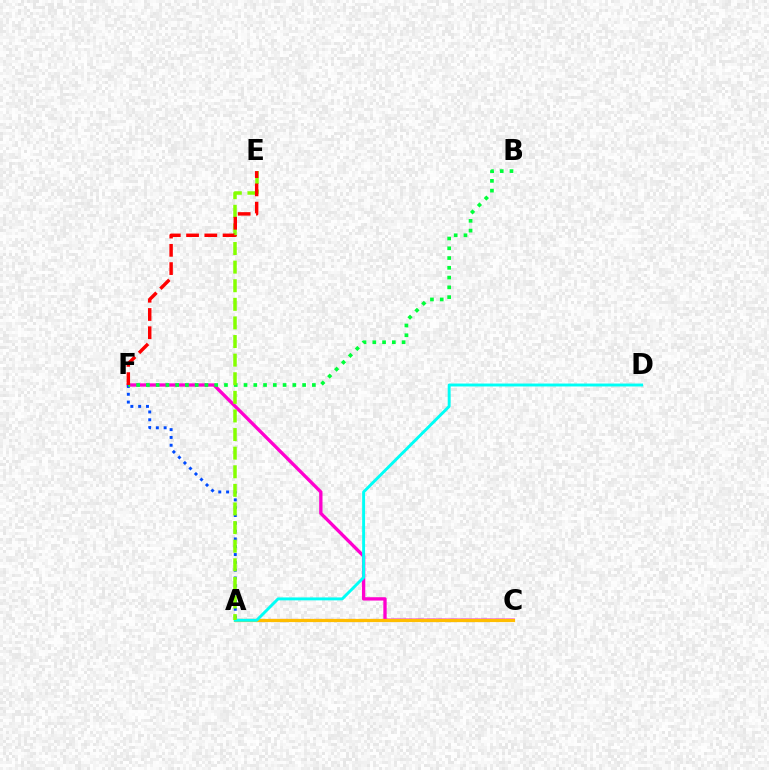{('A', 'C'): [{'color': '#7200ff', 'line_style': 'dashed', 'thickness': 1.53}, {'color': '#ffbd00', 'line_style': 'solid', 'thickness': 2.31}], ('C', 'F'): [{'color': '#ff00cf', 'line_style': 'solid', 'thickness': 2.39}], ('A', 'F'): [{'color': '#004bff', 'line_style': 'dotted', 'thickness': 2.12}], ('B', 'F'): [{'color': '#00ff39', 'line_style': 'dotted', 'thickness': 2.65}], ('A', 'D'): [{'color': '#00fff6', 'line_style': 'solid', 'thickness': 2.1}], ('A', 'E'): [{'color': '#84ff00', 'line_style': 'dashed', 'thickness': 2.53}], ('E', 'F'): [{'color': '#ff0000', 'line_style': 'dashed', 'thickness': 2.48}]}